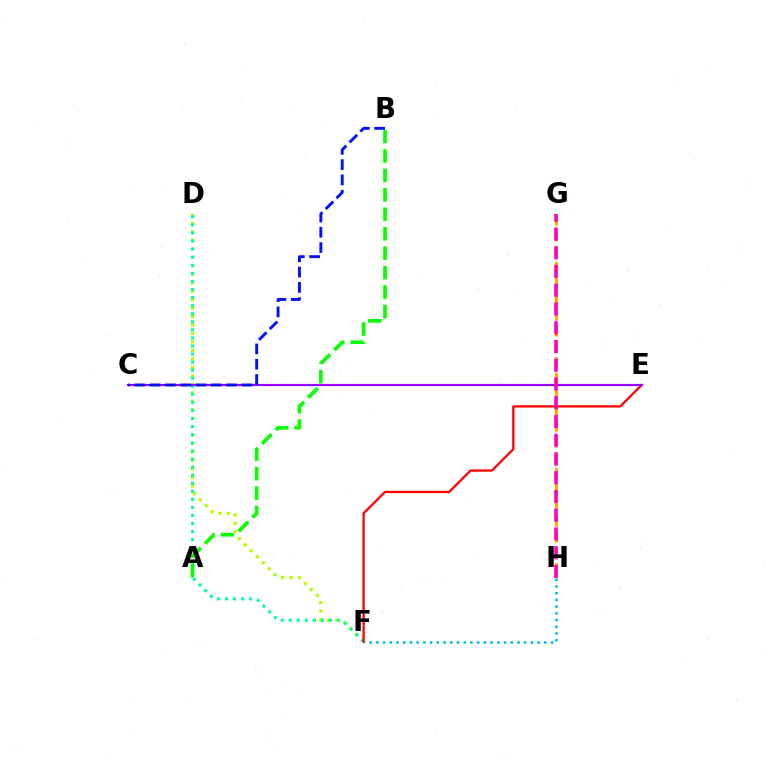{('D', 'F'): [{'color': '#b3ff00', 'line_style': 'dotted', 'thickness': 2.3}, {'color': '#00ff9d', 'line_style': 'dotted', 'thickness': 2.19}], ('F', 'H'): [{'color': '#00b5ff', 'line_style': 'dotted', 'thickness': 1.83}], ('G', 'H'): [{'color': '#ffa500', 'line_style': 'dashed', 'thickness': 2.15}, {'color': '#ff00bd', 'line_style': 'dashed', 'thickness': 2.55}], ('E', 'F'): [{'color': '#ff0000', 'line_style': 'solid', 'thickness': 1.64}], ('C', 'E'): [{'color': '#9b00ff', 'line_style': 'solid', 'thickness': 1.57}], ('B', 'C'): [{'color': '#0010ff', 'line_style': 'dashed', 'thickness': 2.08}], ('A', 'B'): [{'color': '#08ff00', 'line_style': 'dashed', 'thickness': 2.64}]}